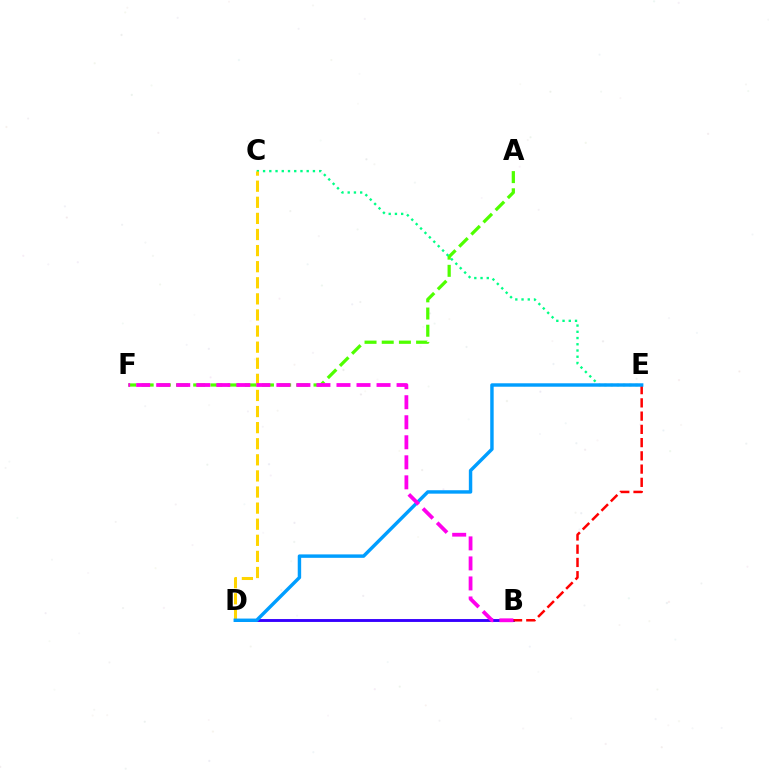{('A', 'F'): [{'color': '#4fff00', 'line_style': 'dashed', 'thickness': 2.33}], ('B', 'D'): [{'color': '#3700ff', 'line_style': 'solid', 'thickness': 2.08}], ('B', 'E'): [{'color': '#ff0000', 'line_style': 'dashed', 'thickness': 1.8}], ('C', 'E'): [{'color': '#00ff86', 'line_style': 'dotted', 'thickness': 1.69}], ('C', 'D'): [{'color': '#ffd500', 'line_style': 'dashed', 'thickness': 2.19}], ('D', 'E'): [{'color': '#009eff', 'line_style': 'solid', 'thickness': 2.47}], ('B', 'F'): [{'color': '#ff00ed', 'line_style': 'dashed', 'thickness': 2.72}]}